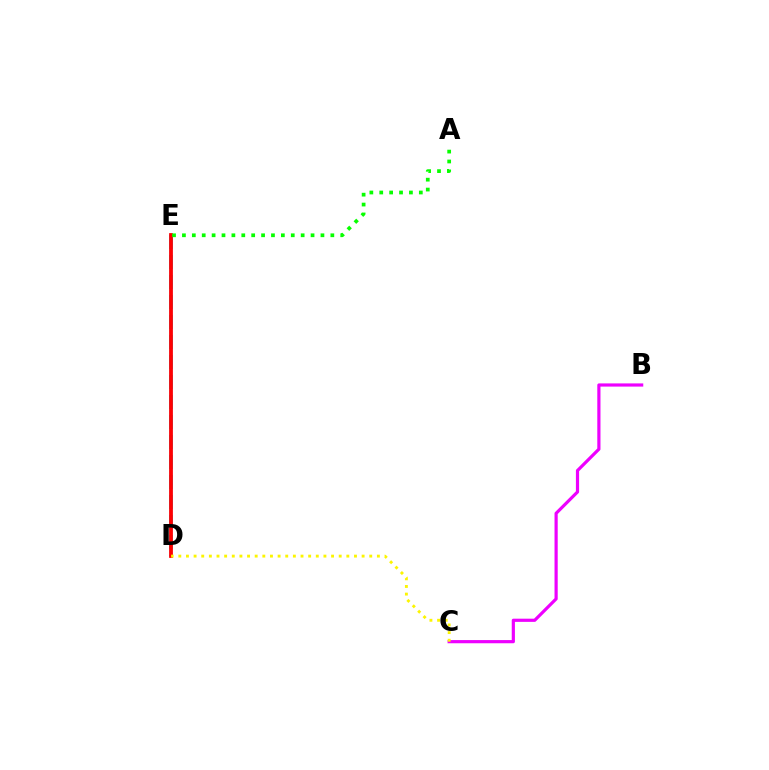{('D', 'E'): [{'color': '#00fff6', 'line_style': 'dashed', 'thickness': 2.72}, {'color': '#0010ff', 'line_style': 'solid', 'thickness': 1.7}, {'color': '#ff0000', 'line_style': 'solid', 'thickness': 2.7}], ('B', 'C'): [{'color': '#ee00ff', 'line_style': 'solid', 'thickness': 2.29}], ('A', 'E'): [{'color': '#08ff00', 'line_style': 'dotted', 'thickness': 2.69}], ('C', 'D'): [{'color': '#fcf500', 'line_style': 'dotted', 'thickness': 2.08}]}